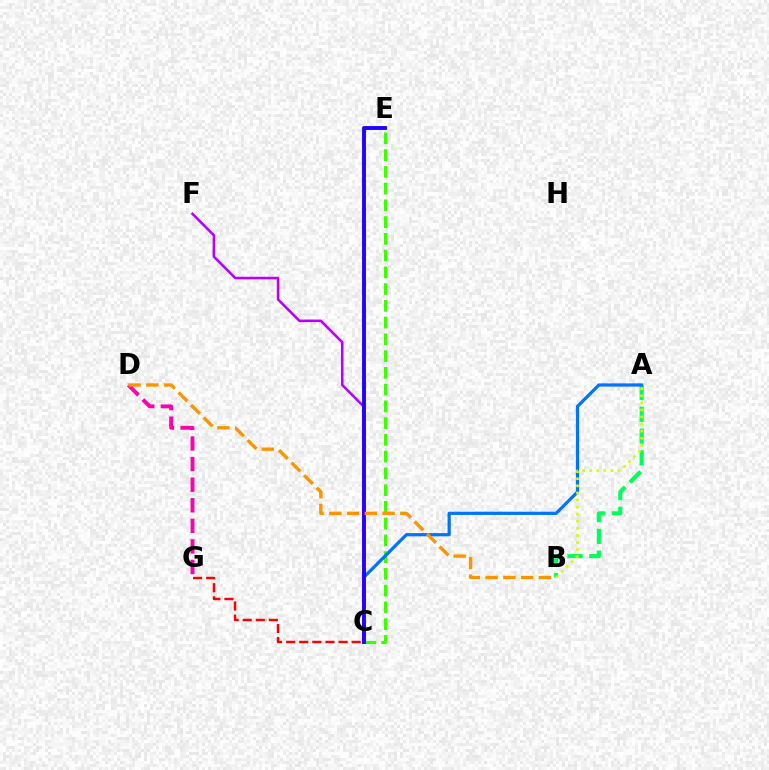{('C', 'E'): [{'color': '#00fff6', 'line_style': 'solid', 'thickness': 2.63}, {'color': '#3dff00', 'line_style': 'dashed', 'thickness': 2.28}, {'color': '#2500ff', 'line_style': 'solid', 'thickness': 2.77}], ('A', 'B'): [{'color': '#00ff5c', 'line_style': 'dashed', 'thickness': 2.96}, {'color': '#d1ff00', 'line_style': 'dotted', 'thickness': 1.93}], ('A', 'C'): [{'color': '#0074ff', 'line_style': 'solid', 'thickness': 2.32}], ('D', 'G'): [{'color': '#ff00ac', 'line_style': 'dashed', 'thickness': 2.8}], ('C', 'F'): [{'color': '#b900ff', 'line_style': 'solid', 'thickness': 1.85}], ('C', 'G'): [{'color': '#ff0000', 'line_style': 'dashed', 'thickness': 1.78}], ('B', 'D'): [{'color': '#ff9400', 'line_style': 'dashed', 'thickness': 2.41}]}